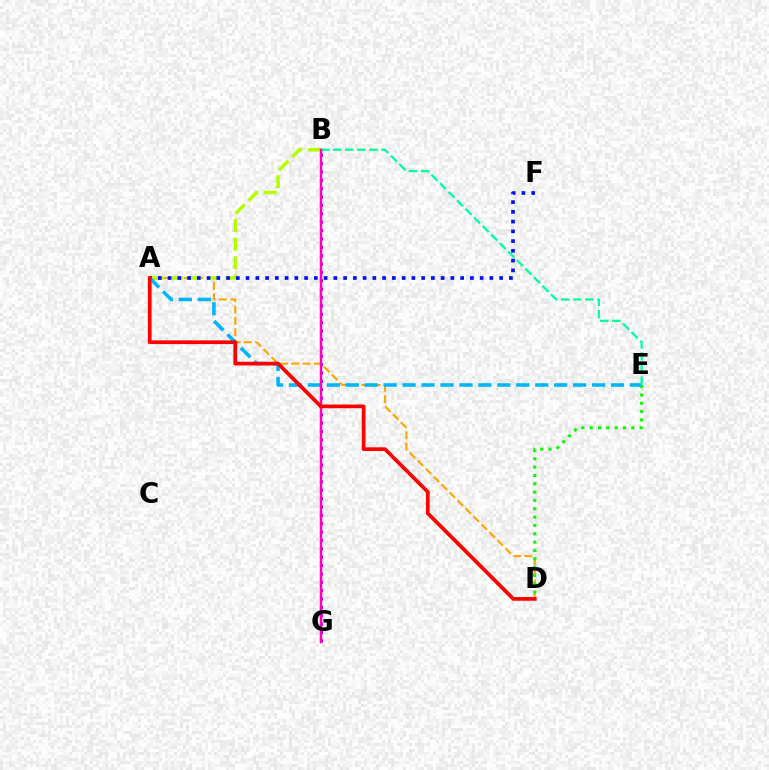{('B', 'G'): [{'color': '#9b00ff', 'line_style': 'dotted', 'thickness': 2.28}, {'color': '#ff00bd', 'line_style': 'solid', 'thickness': 1.75}], ('A', 'D'): [{'color': '#ffa500', 'line_style': 'dashed', 'thickness': 1.53}, {'color': '#ff0000', 'line_style': 'solid', 'thickness': 2.68}], ('A', 'B'): [{'color': '#b3ff00', 'line_style': 'dashed', 'thickness': 2.52}], ('A', 'F'): [{'color': '#0010ff', 'line_style': 'dotted', 'thickness': 2.65}], ('D', 'E'): [{'color': '#08ff00', 'line_style': 'dotted', 'thickness': 2.26}], ('A', 'E'): [{'color': '#00b5ff', 'line_style': 'dashed', 'thickness': 2.57}], ('B', 'E'): [{'color': '#00ff9d', 'line_style': 'dashed', 'thickness': 1.64}]}